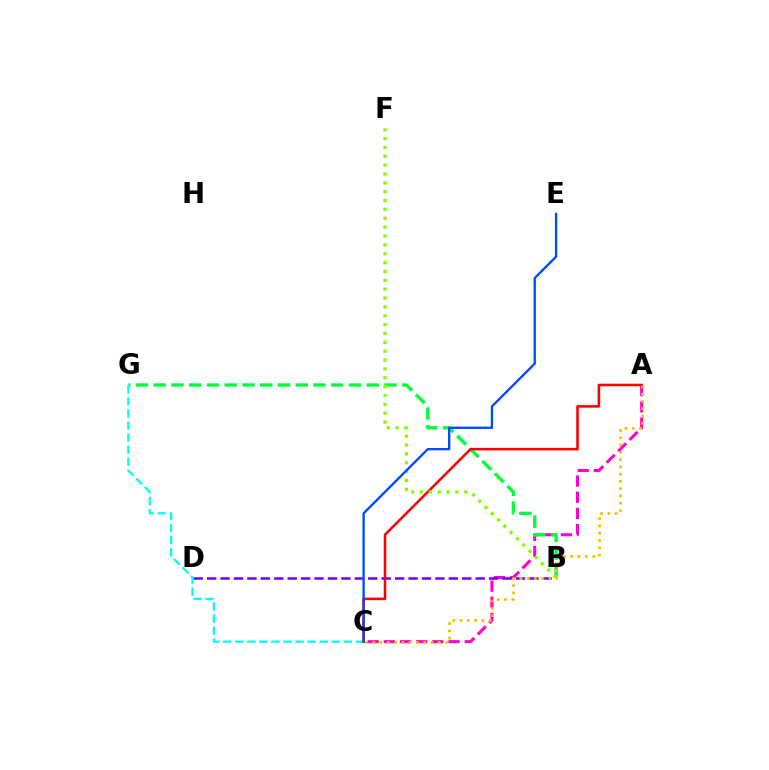{('A', 'C'): [{'color': '#ff00cf', 'line_style': 'dashed', 'thickness': 2.2}, {'color': '#ff0000', 'line_style': 'solid', 'thickness': 1.83}, {'color': '#ffbd00', 'line_style': 'dotted', 'thickness': 1.98}], ('B', 'D'): [{'color': '#7200ff', 'line_style': 'dashed', 'thickness': 1.82}], ('B', 'G'): [{'color': '#00ff39', 'line_style': 'dashed', 'thickness': 2.41}], ('C', 'G'): [{'color': '#00fff6', 'line_style': 'dashed', 'thickness': 1.64}], ('B', 'F'): [{'color': '#84ff00', 'line_style': 'dotted', 'thickness': 2.41}], ('C', 'E'): [{'color': '#004bff', 'line_style': 'solid', 'thickness': 1.69}]}